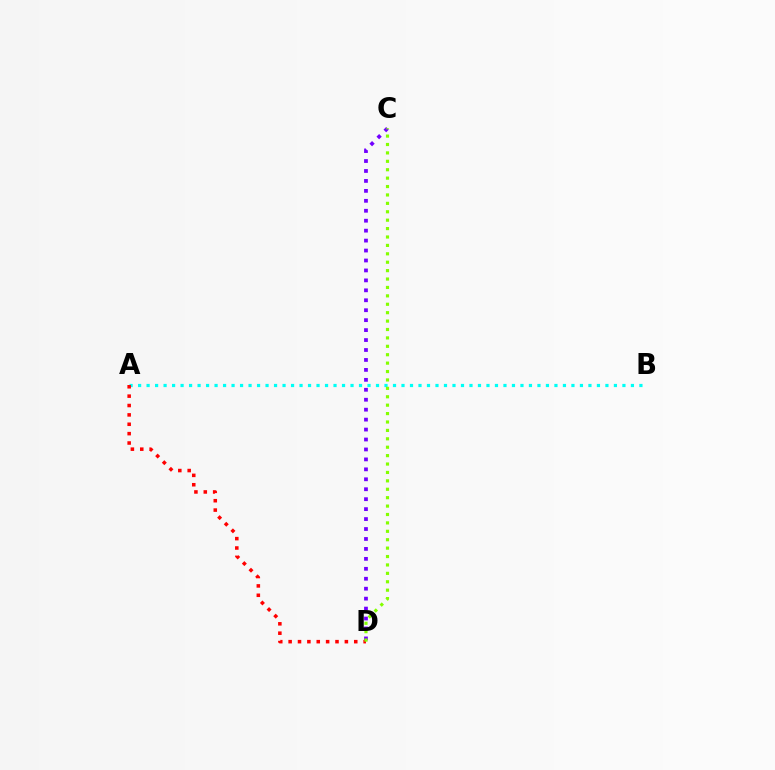{('A', 'B'): [{'color': '#00fff6', 'line_style': 'dotted', 'thickness': 2.31}], ('C', 'D'): [{'color': '#7200ff', 'line_style': 'dotted', 'thickness': 2.7}, {'color': '#84ff00', 'line_style': 'dotted', 'thickness': 2.28}], ('A', 'D'): [{'color': '#ff0000', 'line_style': 'dotted', 'thickness': 2.55}]}